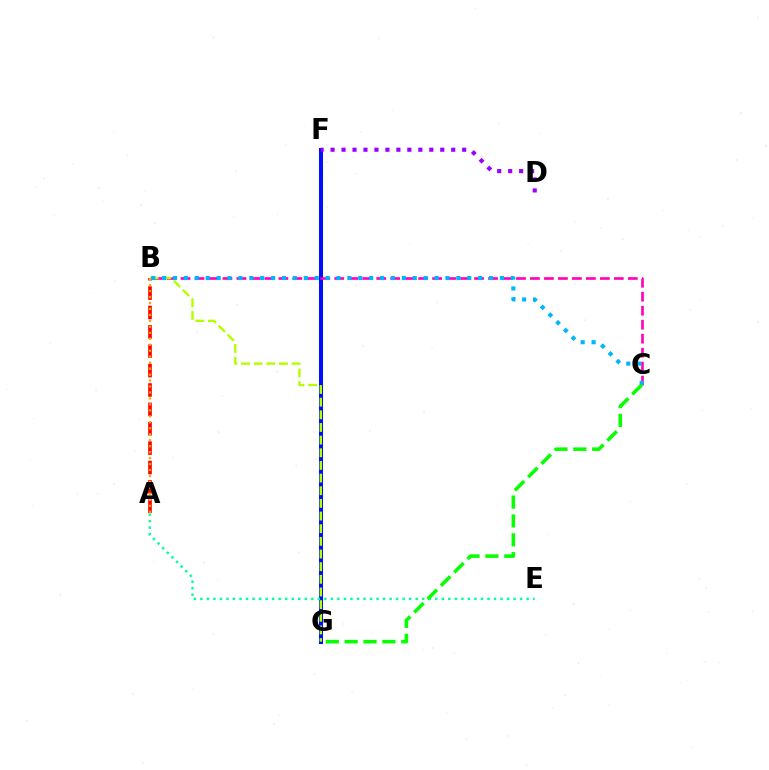{('F', 'G'): [{'color': '#0010ff', 'line_style': 'solid', 'thickness': 2.9}], ('B', 'C'): [{'color': '#ff00bd', 'line_style': 'dashed', 'thickness': 1.9}, {'color': '#00b5ff', 'line_style': 'dotted', 'thickness': 2.96}], ('A', 'B'): [{'color': '#ff0000', 'line_style': 'dashed', 'thickness': 2.63}, {'color': '#ffa500', 'line_style': 'dotted', 'thickness': 1.62}], ('B', 'G'): [{'color': '#b3ff00', 'line_style': 'dashed', 'thickness': 1.72}], ('A', 'E'): [{'color': '#00ff9d', 'line_style': 'dotted', 'thickness': 1.77}], ('C', 'G'): [{'color': '#08ff00', 'line_style': 'dashed', 'thickness': 2.56}], ('D', 'F'): [{'color': '#9b00ff', 'line_style': 'dotted', 'thickness': 2.98}]}